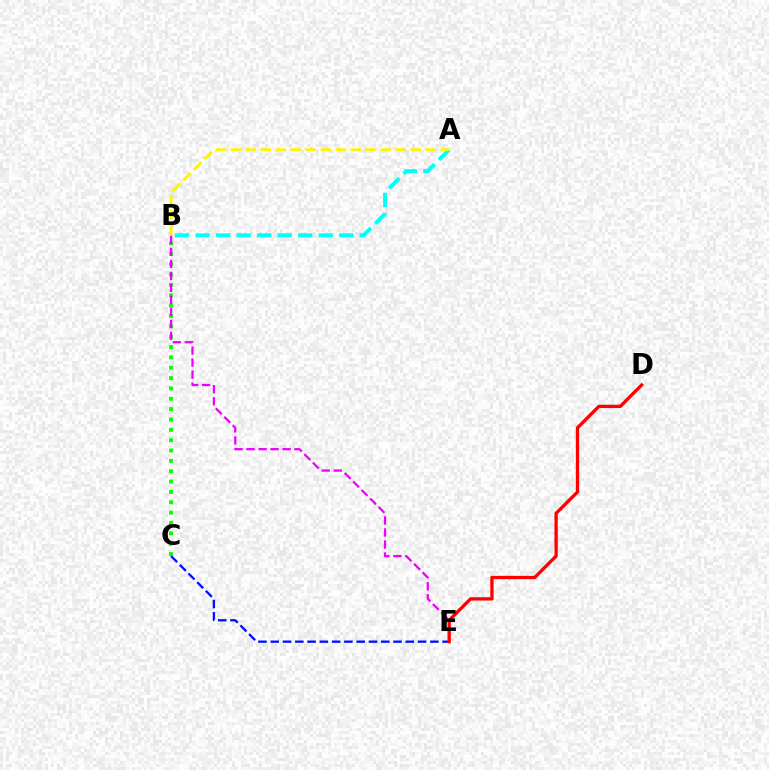{('B', 'C'): [{'color': '#08ff00', 'line_style': 'dotted', 'thickness': 2.81}], ('B', 'E'): [{'color': '#ee00ff', 'line_style': 'dashed', 'thickness': 1.63}], ('C', 'E'): [{'color': '#0010ff', 'line_style': 'dashed', 'thickness': 1.67}], ('A', 'B'): [{'color': '#00fff6', 'line_style': 'dashed', 'thickness': 2.79}, {'color': '#fcf500', 'line_style': 'dashed', 'thickness': 2.04}], ('D', 'E'): [{'color': '#ff0000', 'line_style': 'solid', 'thickness': 2.38}]}